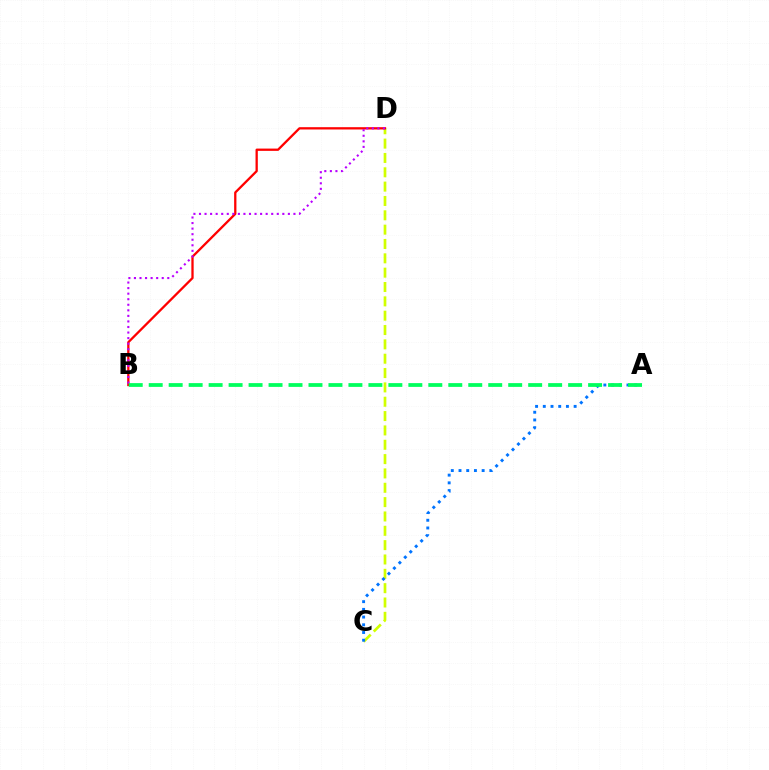{('C', 'D'): [{'color': '#d1ff00', 'line_style': 'dashed', 'thickness': 1.95}], ('B', 'D'): [{'color': '#ff0000', 'line_style': 'solid', 'thickness': 1.65}, {'color': '#b900ff', 'line_style': 'dotted', 'thickness': 1.51}], ('A', 'C'): [{'color': '#0074ff', 'line_style': 'dotted', 'thickness': 2.1}], ('A', 'B'): [{'color': '#00ff5c', 'line_style': 'dashed', 'thickness': 2.71}]}